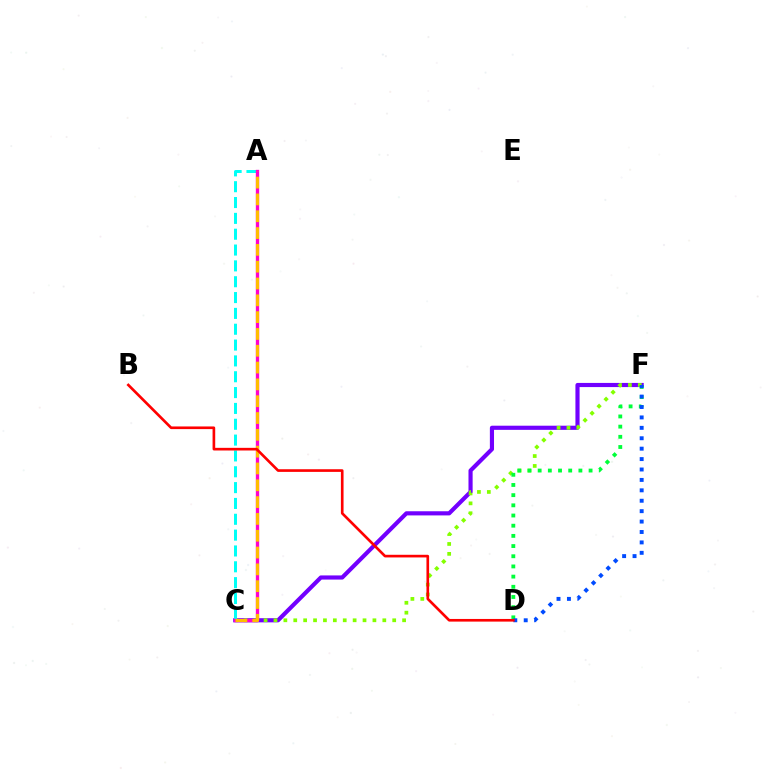{('C', 'F'): [{'color': '#7200ff', 'line_style': 'solid', 'thickness': 2.99}, {'color': '#84ff00', 'line_style': 'dotted', 'thickness': 2.69}], ('D', 'F'): [{'color': '#00ff39', 'line_style': 'dotted', 'thickness': 2.77}, {'color': '#004bff', 'line_style': 'dotted', 'thickness': 2.83}], ('A', 'C'): [{'color': '#00fff6', 'line_style': 'dashed', 'thickness': 2.15}, {'color': '#ff00cf', 'line_style': 'solid', 'thickness': 2.4}, {'color': '#ffbd00', 'line_style': 'dashed', 'thickness': 2.28}], ('B', 'D'): [{'color': '#ff0000', 'line_style': 'solid', 'thickness': 1.91}]}